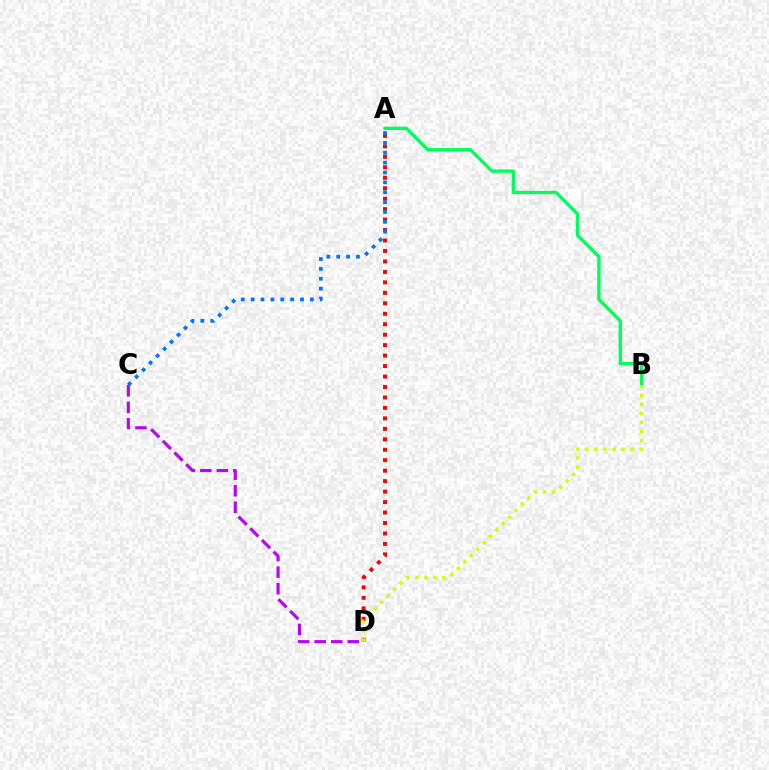{('C', 'D'): [{'color': '#b900ff', 'line_style': 'dashed', 'thickness': 2.25}], ('A', 'D'): [{'color': '#ff0000', 'line_style': 'dotted', 'thickness': 2.84}], ('A', 'B'): [{'color': '#00ff5c', 'line_style': 'solid', 'thickness': 2.39}], ('A', 'C'): [{'color': '#0074ff', 'line_style': 'dotted', 'thickness': 2.68}], ('B', 'D'): [{'color': '#d1ff00', 'line_style': 'dotted', 'thickness': 2.46}]}